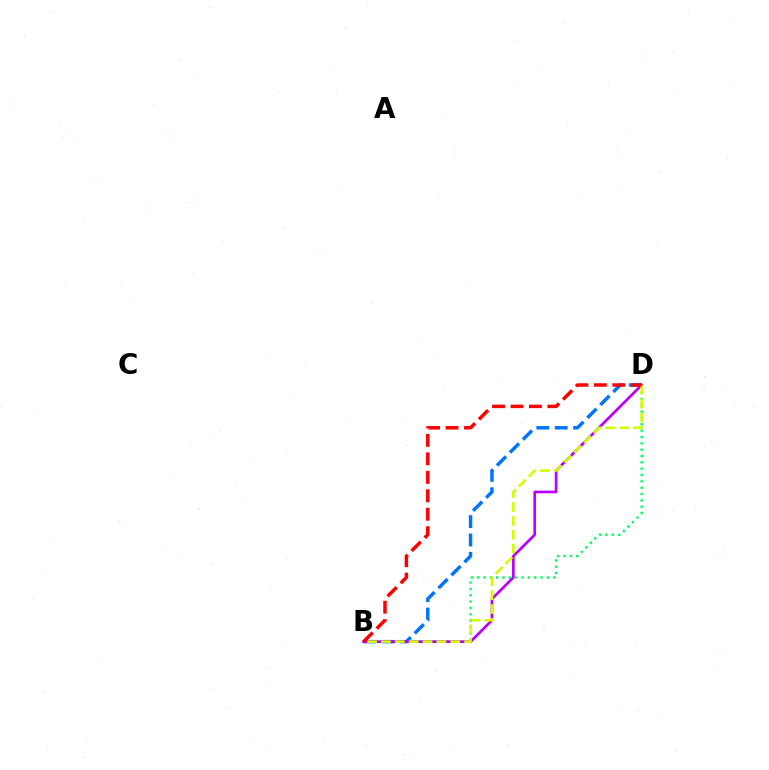{('B', 'D'): [{'color': '#00ff5c', 'line_style': 'dotted', 'thickness': 1.72}, {'color': '#0074ff', 'line_style': 'dashed', 'thickness': 2.49}, {'color': '#b900ff', 'line_style': 'solid', 'thickness': 1.94}, {'color': '#d1ff00', 'line_style': 'dashed', 'thickness': 1.88}, {'color': '#ff0000', 'line_style': 'dashed', 'thickness': 2.51}]}